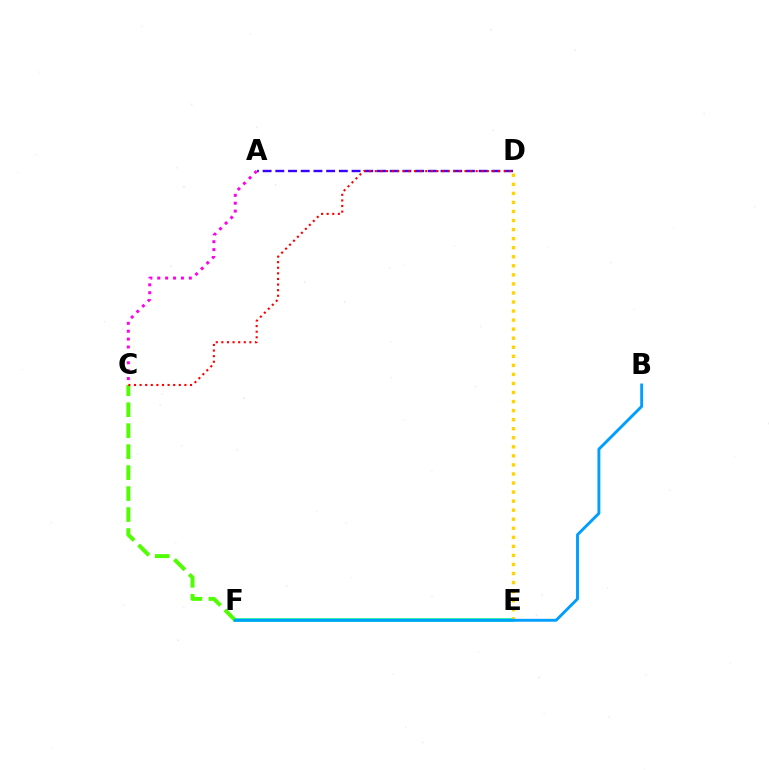{('A', 'D'): [{'color': '#3700ff', 'line_style': 'dashed', 'thickness': 1.73}], ('E', 'F'): [{'color': '#00ff86', 'line_style': 'solid', 'thickness': 2.57}], ('C', 'F'): [{'color': '#4fff00', 'line_style': 'dashed', 'thickness': 2.85}], ('D', 'E'): [{'color': '#ffd500', 'line_style': 'dotted', 'thickness': 2.46}], ('C', 'D'): [{'color': '#ff0000', 'line_style': 'dotted', 'thickness': 1.52}], ('B', 'F'): [{'color': '#009eff', 'line_style': 'solid', 'thickness': 2.09}], ('A', 'C'): [{'color': '#ff00ed', 'line_style': 'dotted', 'thickness': 2.14}]}